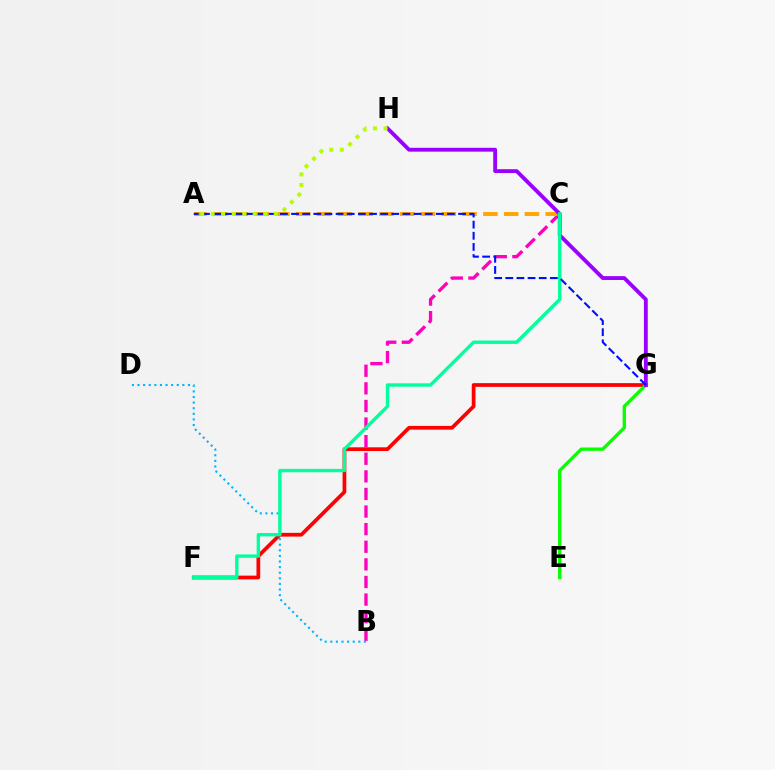{('B', 'C'): [{'color': '#ff00bd', 'line_style': 'dashed', 'thickness': 2.39}], ('A', 'C'): [{'color': '#ffa500', 'line_style': 'dashed', 'thickness': 2.82}], ('F', 'G'): [{'color': '#ff0000', 'line_style': 'solid', 'thickness': 2.69}], ('E', 'G'): [{'color': '#08ff00', 'line_style': 'solid', 'thickness': 2.4}], ('G', 'H'): [{'color': '#9b00ff', 'line_style': 'solid', 'thickness': 2.77}], ('B', 'D'): [{'color': '#00b5ff', 'line_style': 'dotted', 'thickness': 1.52}], ('C', 'F'): [{'color': '#00ff9d', 'line_style': 'solid', 'thickness': 2.42}], ('A', 'G'): [{'color': '#0010ff', 'line_style': 'dashed', 'thickness': 1.51}], ('A', 'H'): [{'color': '#b3ff00', 'line_style': 'dotted', 'thickness': 2.86}]}